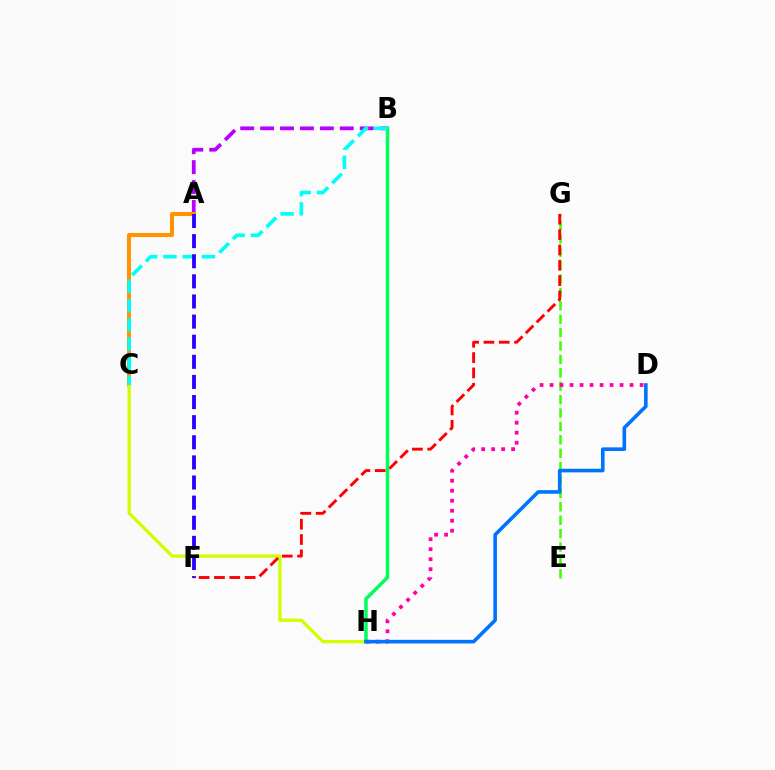{('A', 'B'): [{'color': '#b900ff', 'line_style': 'dashed', 'thickness': 2.71}], ('E', 'G'): [{'color': '#3dff00', 'line_style': 'dashed', 'thickness': 1.82}], ('B', 'H'): [{'color': '#00ff5c', 'line_style': 'solid', 'thickness': 2.52}], ('A', 'C'): [{'color': '#ff9400', 'line_style': 'solid', 'thickness': 2.94}], ('C', 'H'): [{'color': '#d1ff00', 'line_style': 'solid', 'thickness': 2.37}], ('B', 'C'): [{'color': '#00fff6', 'line_style': 'dashed', 'thickness': 2.62}], ('A', 'F'): [{'color': '#2500ff', 'line_style': 'dashed', 'thickness': 2.73}], ('D', 'H'): [{'color': '#ff00ac', 'line_style': 'dotted', 'thickness': 2.72}, {'color': '#0074ff', 'line_style': 'solid', 'thickness': 2.6}], ('F', 'G'): [{'color': '#ff0000', 'line_style': 'dashed', 'thickness': 2.08}]}